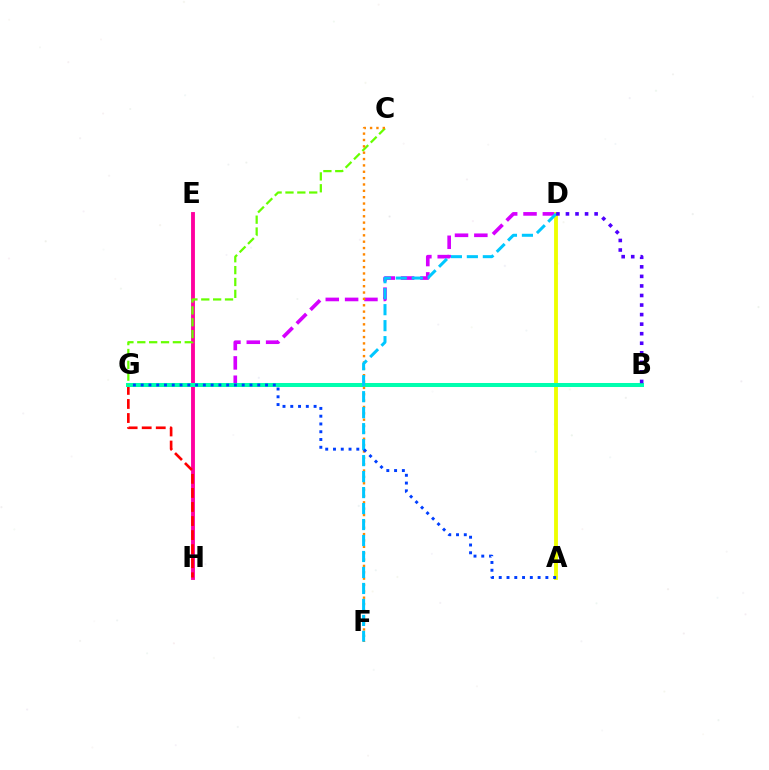{('E', 'H'): [{'color': '#ff00a0', 'line_style': 'solid', 'thickness': 2.78}], ('D', 'G'): [{'color': '#d600ff', 'line_style': 'dashed', 'thickness': 2.63}], ('A', 'D'): [{'color': '#eeff00', 'line_style': 'solid', 'thickness': 2.77}], ('G', 'H'): [{'color': '#ff0000', 'line_style': 'dashed', 'thickness': 1.91}], ('B', 'G'): [{'color': '#00ff27', 'line_style': 'dotted', 'thickness': 1.94}, {'color': '#00ffaf', 'line_style': 'solid', 'thickness': 2.9}], ('C', 'G'): [{'color': '#66ff00', 'line_style': 'dashed', 'thickness': 1.61}], ('C', 'F'): [{'color': '#ff8800', 'line_style': 'dotted', 'thickness': 1.73}], ('D', 'F'): [{'color': '#00c7ff', 'line_style': 'dashed', 'thickness': 2.17}], ('B', 'D'): [{'color': '#4f00ff', 'line_style': 'dotted', 'thickness': 2.6}], ('A', 'G'): [{'color': '#003fff', 'line_style': 'dotted', 'thickness': 2.11}]}